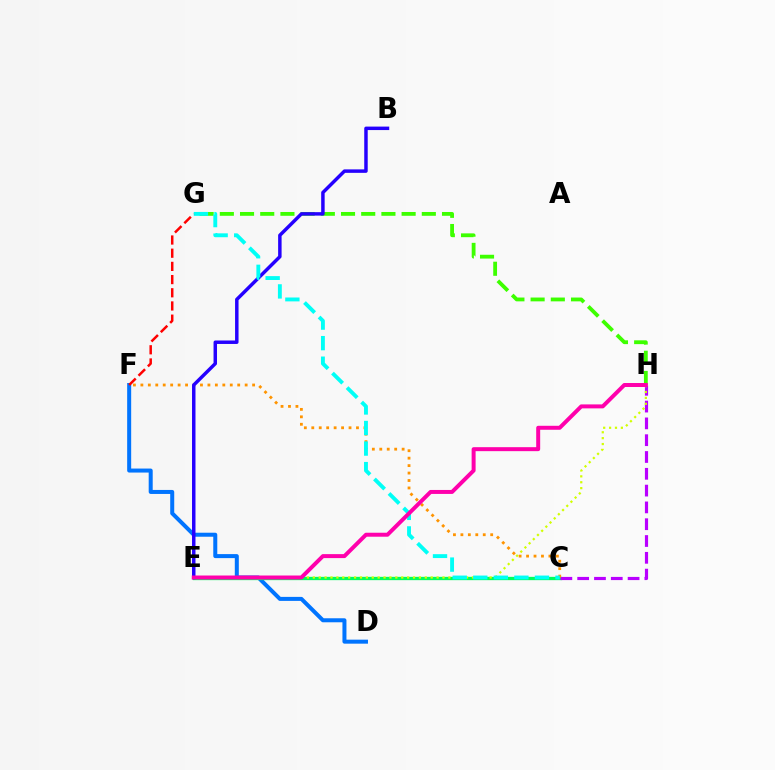{('G', 'H'): [{'color': '#3dff00', 'line_style': 'dashed', 'thickness': 2.74}], ('D', 'F'): [{'color': '#0074ff', 'line_style': 'solid', 'thickness': 2.89}], ('C', 'E'): [{'color': '#00ff5c', 'line_style': 'solid', 'thickness': 2.38}], ('C', 'H'): [{'color': '#b900ff', 'line_style': 'dashed', 'thickness': 2.28}], ('E', 'H'): [{'color': '#d1ff00', 'line_style': 'dotted', 'thickness': 1.6}, {'color': '#ff00ac', 'line_style': 'solid', 'thickness': 2.86}], ('C', 'F'): [{'color': '#ff9400', 'line_style': 'dotted', 'thickness': 2.02}], ('B', 'E'): [{'color': '#2500ff', 'line_style': 'solid', 'thickness': 2.5}], ('C', 'G'): [{'color': '#00fff6', 'line_style': 'dashed', 'thickness': 2.79}], ('F', 'G'): [{'color': '#ff0000', 'line_style': 'dashed', 'thickness': 1.79}]}